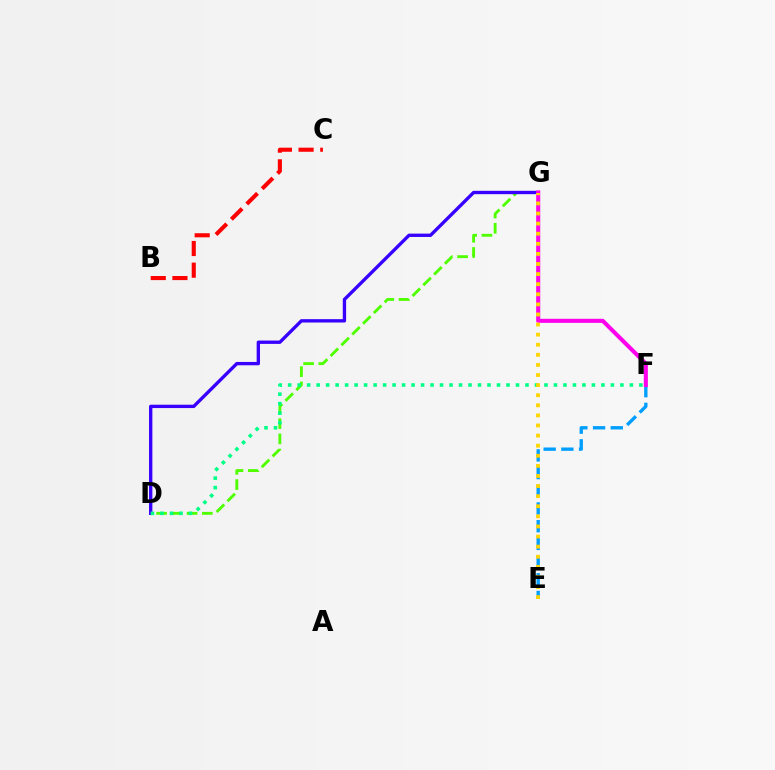{('D', 'G'): [{'color': '#4fff00', 'line_style': 'dashed', 'thickness': 2.07}, {'color': '#3700ff', 'line_style': 'solid', 'thickness': 2.41}], ('E', 'F'): [{'color': '#009eff', 'line_style': 'dashed', 'thickness': 2.4}], ('B', 'C'): [{'color': '#ff0000', 'line_style': 'dashed', 'thickness': 2.94}], ('D', 'F'): [{'color': '#00ff86', 'line_style': 'dotted', 'thickness': 2.58}], ('F', 'G'): [{'color': '#ff00ed', 'line_style': 'solid', 'thickness': 2.93}], ('E', 'G'): [{'color': '#ffd500', 'line_style': 'dotted', 'thickness': 2.74}]}